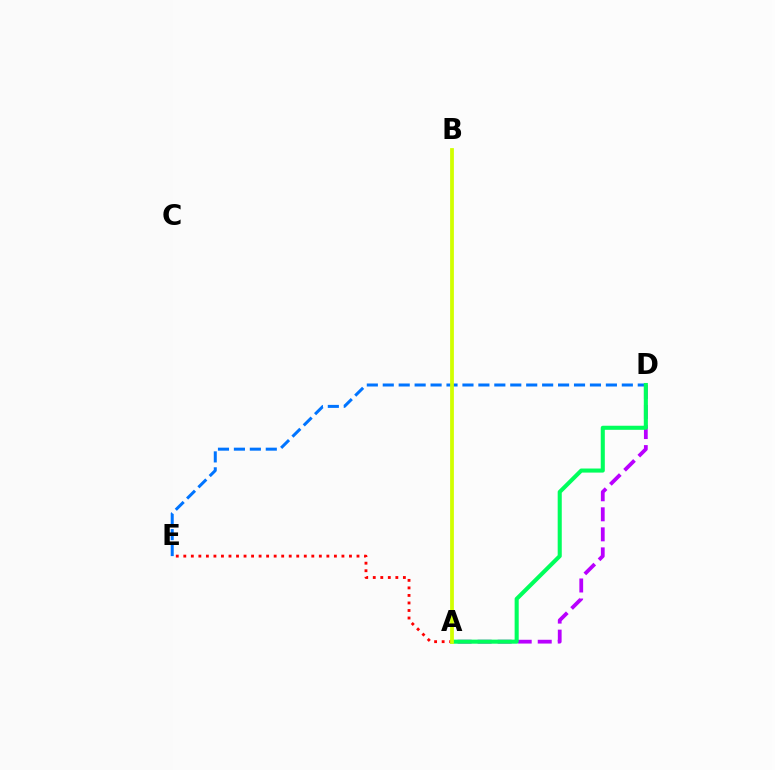{('D', 'E'): [{'color': '#0074ff', 'line_style': 'dashed', 'thickness': 2.17}], ('A', 'D'): [{'color': '#b900ff', 'line_style': 'dashed', 'thickness': 2.72}, {'color': '#00ff5c', 'line_style': 'solid', 'thickness': 2.93}], ('A', 'E'): [{'color': '#ff0000', 'line_style': 'dotted', 'thickness': 2.05}], ('A', 'B'): [{'color': '#d1ff00', 'line_style': 'solid', 'thickness': 2.72}]}